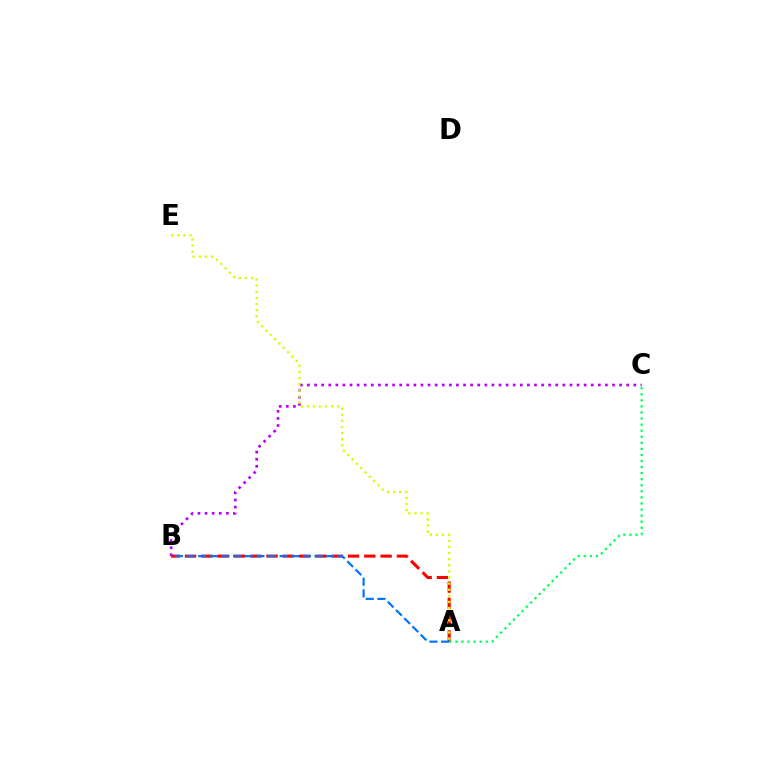{('A', 'B'): [{'color': '#ff0000', 'line_style': 'dashed', 'thickness': 2.21}, {'color': '#0074ff', 'line_style': 'dashed', 'thickness': 1.58}], ('B', 'C'): [{'color': '#b900ff', 'line_style': 'dotted', 'thickness': 1.93}], ('A', 'C'): [{'color': '#00ff5c', 'line_style': 'dotted', 'thickness': 1.65}], ('A', 'E'): [{'color': '#d1ff00', 'line_style': 'dotted', 'thickness': 1.66}]}